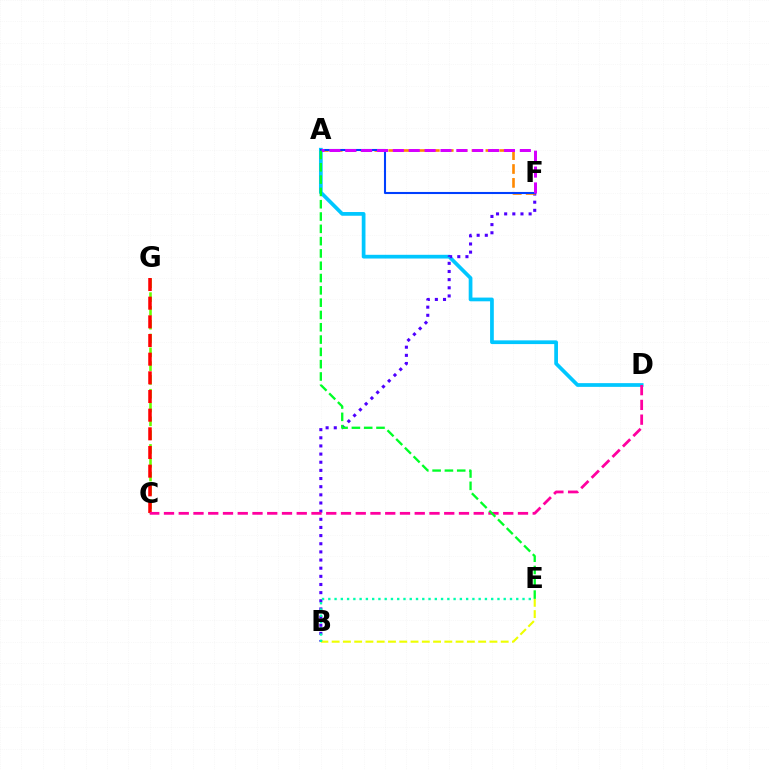{('A', 'D'): [{'color': '#00c7ff', 'line_style': 'solid', 'thickness': 2.68}], ('B', 'F'): [{'color': '#4f00ff', 'line_style': 'dotted', 'thickness': 2.21}], ('C', 'G'): [{'color': '#66ff00', 'line_style': 'dashed', 'thickness': 1.87}, {'color': '#ff0000', 'line_style': 'dashed', 'thickness': 2.54}], ('A', 'F'): [{'color': '#ff8800', 'line_style': 'dashed', 'thickness': 1.89}, {'color': '#003fff', 'line_style': 'solid', 'thickness': 1.5}, {'color': '#d600ff', 'line_style': 'dashed', 'thickness': 2.16}], ('C', 'D'): [{'color': '#ff00a0', 'line_style': 'dashed', 'thickness': 2.0}], ('B', 'E'): [{'color': '#eeff00', 'line_style': 'dashed', 'thickness': 1.53}, {'color': '#00ffaf', 'line_style': 'dotted', 'thickness': 1.7}], ('A', 'E'): [{'color': '#00ff27', 'line_style': 'dashed', 'thickness': 1.67}]}